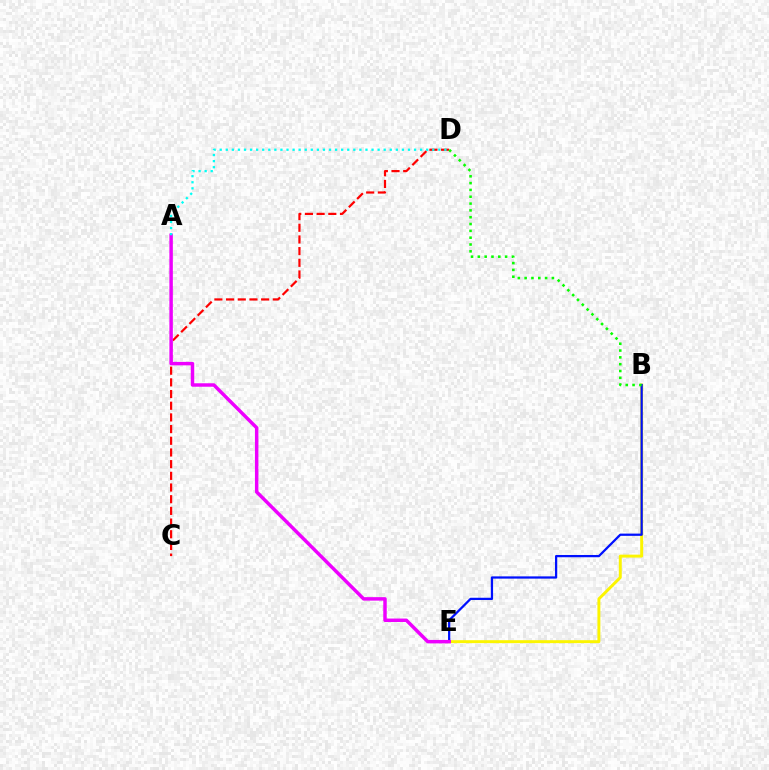{('B', 'E'): [{'color': '#fcf500', 'line_style': 'solid', 'thickness': 2.12}, {'color': '#0010ff', 'line_style': 'solid', 'thickness': 1.62}], ('C', 'D'): [{'color': '#ff0000', 'line_style': 'dashed', 'thickness': 1.59}], ('A', 'E'): [{'color': '#ee00ff', 'line_style': 'solid', 'thickness': 2.49}], ('A', 'D'): [{'color': '#00fff6', 'line_style': 'dotted', 'thickness': 1.65}], ('B', 'D'): [{'color': '#08ff00', 'line_style': 'dotted', 'thickness': 1.85}]}